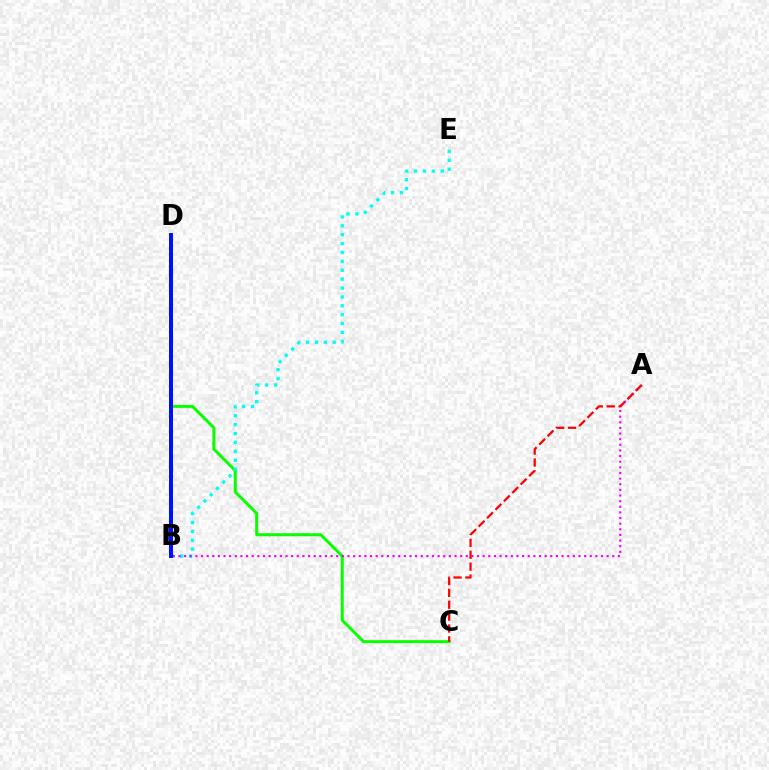{('C', 'D'): [{'color': '#08ff00', 'line_style': 'solid', 'thickness': 2.15}], ('B', 'E'): [{'color': '#00fff6', 'line_style': 'dotted', 'thickness': 2.41}], ('A', 'B'): [{'color': '#ee00ff', 'line_style': 'dotted', 'thickness': 1.53}], ('B', 'D'): [{'color': '#fcf500', 'line_style': 'dotted', 'thickness': 2.52}, {'color': '#0010ff', 'line_style': 'solid', 'thickness': 2.88}], ('A', 'C'): [{'color': '#ff0000', 'line_style': 'dashed', 'thickness': 1.62}]}